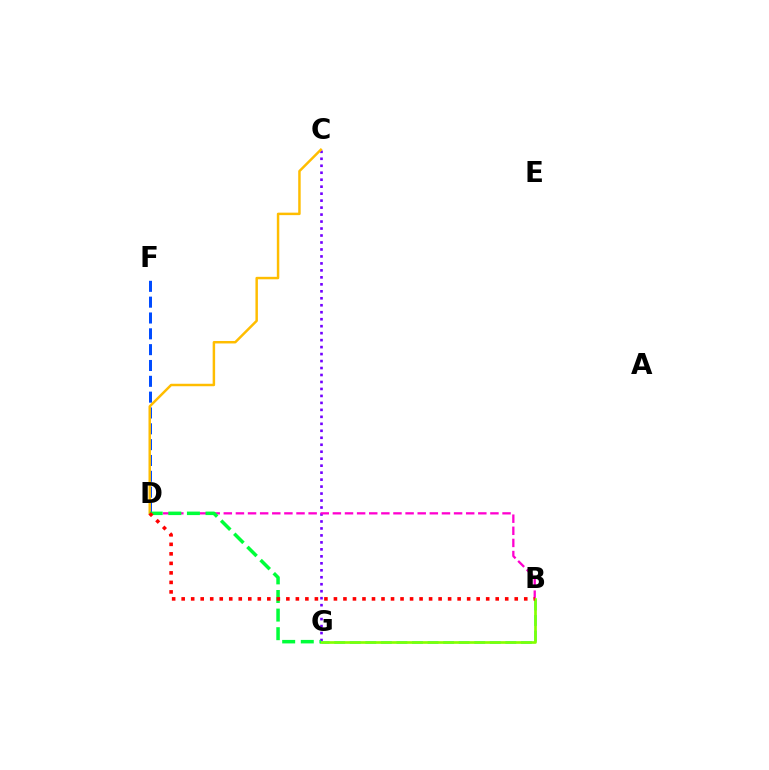{('D', 'F'): [{'color': '#004bff', 'line_style': 'dashed', 'thickness': 2.15}], ('C', 'G'): [{'color': '#7200ff', 'line_style': 'dotted', 'thickness': 1.89}], ('B', 'G'): [{'color': '#00fff6', 'line_style': 'dashed', 'thickness': 2.11}, {'color': '#84ff00', 'line_style': 'solid', 'thickness': 1.92}], ('B', 'D'): [{'color': '#ff00cf', 'line_style': 'dashed', 'thickness': 1.65}, {'color': '#ff0000', 'line_style': 'dotted', 'thickness': 2.59}], ('C', 'D'): [{'color': '#ffbd00', 'line_style': 'solid', 'thickness': 1.78}], ('D', 'G'): [{'color': '#00ff39', 'line_style': 'dashed', 'thickness': 2.53}]}